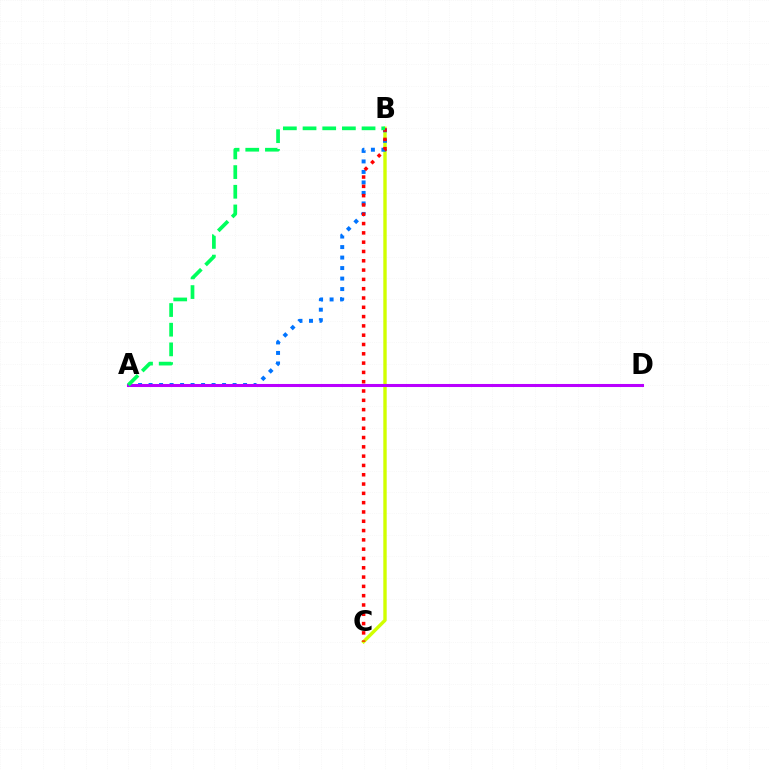{('B', 'C'): [{'color': '#d1ff00', 'line_style': 'solid', 'thickness': 2.44}, {'color': '#ff0000', 'line_style': 'dotted', 'thickness': 2.53}], ('A', 'B'): [{'color': '#0074ff', 'line_style': 'dotted', 'thickness': 2.85}, {'color': '#00ff5c', 'line_style': 'dashed', 'thickness': 2.67}], ('A', 'D'): [{'color': '#b900ff', 'line_style': 'solid', 'thickness': 2.2}]}